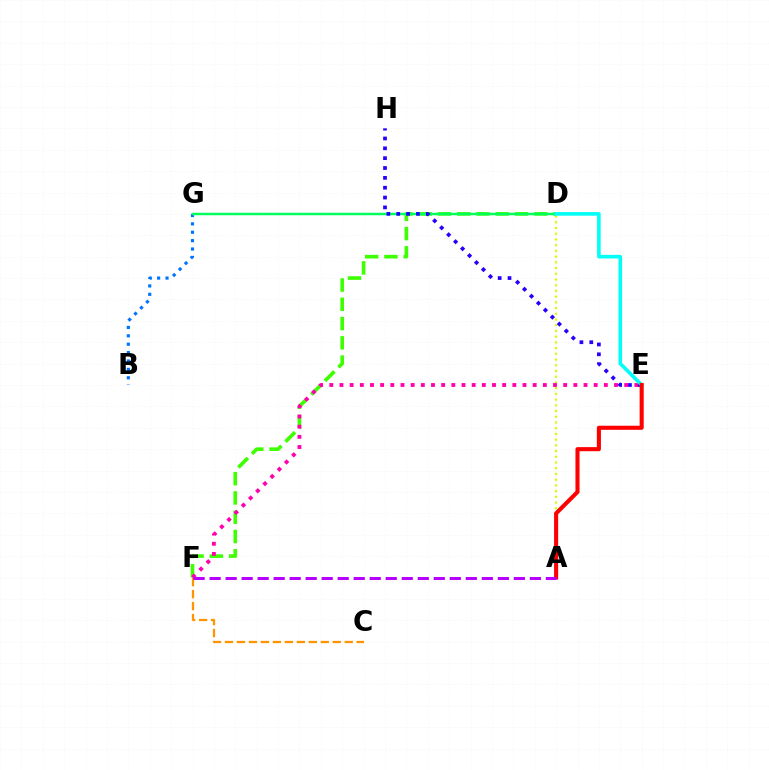{('A', 'D'): [{'color': '#d1ff00', 'line_style': 'dotted', 'thickness': 1.55}], ('C', 'F'): [{'color': '#ff9400', 'line_style': 'dashed', 'thickness': 1.63}], ('D', 'F'): [{'color': '#3dff00', 'line_style': 'dashed', 'thickness': 2.62}], ('B', 'G'): [{'color': '#0074ff', 'line_style': 'dotted', 'thickness': 2.28}], ('D', 'G'): [{'color': '#00ff5c', 'line_style': 'solid', 'thickness': 1.78}], ('E', 'F'): [{'color': '#ff00ac', 'line_style': 'dotted', 'thickness': 2.76}], ('E', 'H'): [{'color': '#2500ff', 'line_style': 'dotted', 'thickness': 2.68}], ('D', 'E'): [{'color': '#00fff6', 'line_style': 'solid', 'thickness': 2.59}], ('A', 'E'): [{'color': '#ff0000', 'line_style': 'solid', 'thickness': 2.94}], ('A', 'F'): [{'color': '#b900ff', 'line_style': 'dashed', 'thickness': 2.18}]}